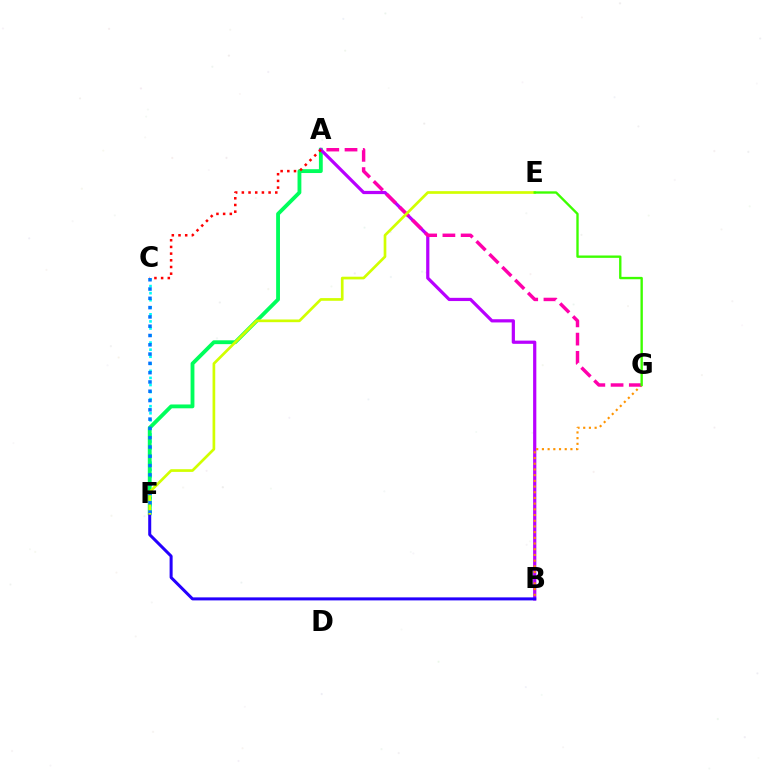{('C', 'F'): [{'color': '#00fff6', 'line_style': 'dotted', 'thickness': 1.92}, {'color': '#0074ff', 'line_style': 'dotted', 'thickness': 2.52}], ('A', 'F'): [{'color': '#00ff5c', 'line_style': 'solid', 'thickness': 2.76}], ('A', 'B'): [{'color': '#b900ff', 'line_style': 'solid', 'thickness': 2.32}], ('B', 'G'): [{'color': '#ff9400', 'line_style': 'dotted', 'thickness': 1.55}], ('A', 'G'): [{'color': '#ff00ac', 'line_style': 'dashed', 'thickness': 2.48}], ('B', 'F'): [{'color': '#2500ff', 'line_style': 'solid', 'thickness': 2.17}], ('E', 'F'): [{'color': '#d1ff00', 'line_style': 'solid', 'thickness': 1.94}], ('A', 'C'): [{'color': '#ff0000', 'line_style': 'dotted', 'thickness': 1.82}], ('E', 'G'): [{'color': '#3dff00', 'line_style': 'solid', 'thickness': 1.7}]}